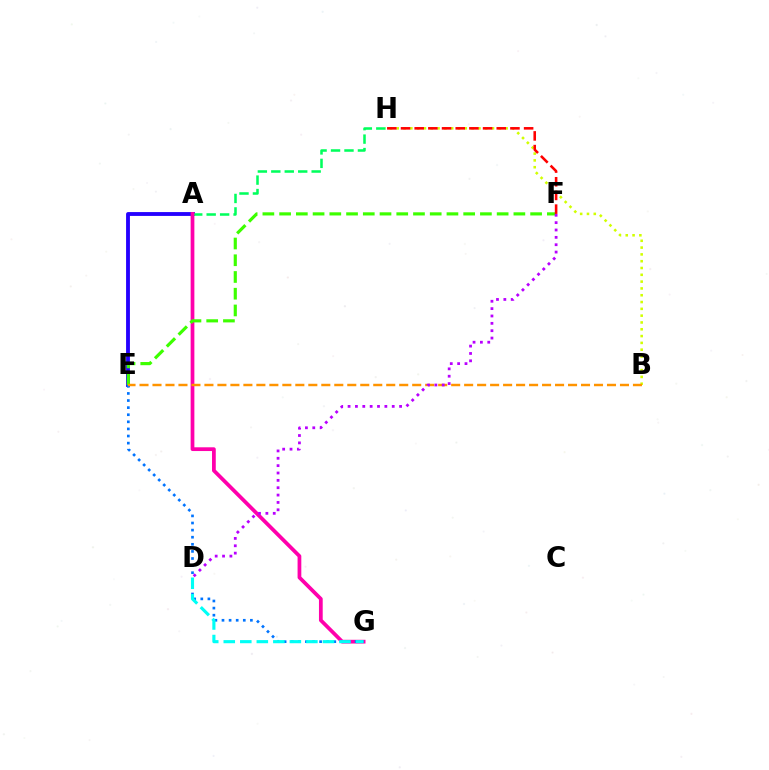{('B', 'H'): [{'color': '#d1ff00', 'line_style': 'dotted', 'thickness': 1.85}], ('A', 'E'): [{'color': '#2500ff', 'line_style': 'solid', 'thickness': 2.77}], ('A', 'H'): [{'color': '#00ff5c', 'line_style': 'dashed', 'thickness': 1.83}], ('A', 'G'): [{'color': '#ff00ac', 'line_style': 'solid', 'thickness': 2.7}], ('E', 'F'): [{'color': '#3dff00', 'line_style': 'dashed', 'thickness': 2.27}], ('E', 'G'): [{'color': '#0074ff', 'line_style': 'dotted', 'thickness': 1.93}], ('D', 'G'): [{'color': '#00fff6', 'line_style': 'dashed', 'thickness': 2.25}], ('B', 'E'): [{'color': '#ff9400', 'line_style': 'dashed', 'thickness': 1.76}], ('D', 'F'): [{'color': '#b900ff', 'line_style': 'dotted', 'thickness': 2.0}], ('F', 'H'): [{'color': '#ff0000', 'line_style': 'dashed', 'thickness': 1.86}]}